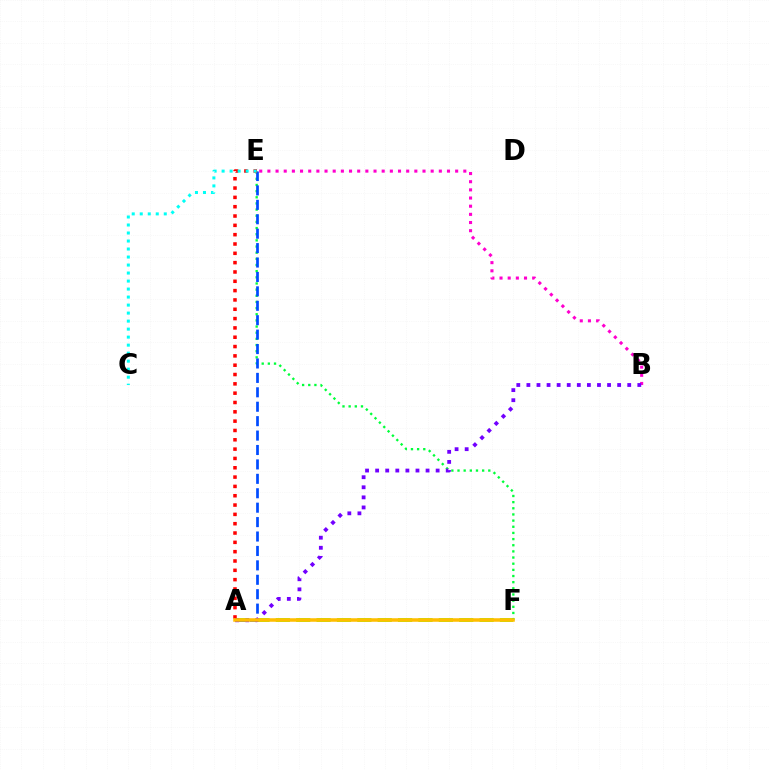{('A', 'F'): [{'color': '#84ff00', 'line_style': 'dashed', 'thickness': 2.77}, {'color': '#ffbd00', 'line_style': 'solid', 'thickness': 2.54}], ('E', 'F'): [{'color': '#00ff39', 'line_style': 'dotted', 'thickness': 1.67}], ('A', 'E'): [{'color': '#004bff', 'line_style': 'dashed', 'thickness': 1.96}, {'color': '#ff0000', 'line_style': 'dotted', 'thickness': 2.53}], ('B', 'E'): [{'color': '#ff00cf', 'line_style': 'dotted', 'thickness': 2.22}], ('A', 'B'): [{'color': '#7200ff', 'line_style': 'dotted', 'thickness': 2.74}], ('C', 'E'): [{'color': '#00fff6', 'line_style': 'dotted', 'thickness': 2.18}]}